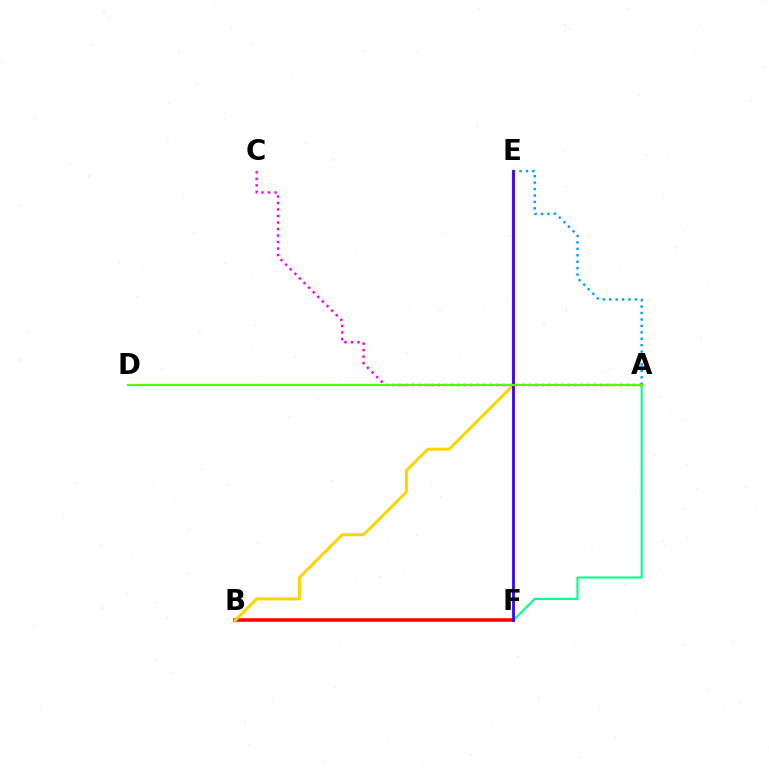{('B', 'F'): [{'color': '#ff0000', 'line_style': 'solid', 'thickness': 2.55}], ('A', 'F'): [{'color': '#00ff86', 'line_style': 'solid', 'thickness': 1.51}], ('A', 'E'): [{'color': '#009eff', 'line_style': 'dotted', 'thickness': 1.75}], ('A', 'C'): [{'color': '#ff00ed', 'line_style': 'dotted', 'thickness': 1.77}], ('B', 'E'): [{'color': '#ffd500', 'line_style': 'solid', 'thickness': 2.19}], ('E', 'F'): [{'color': '#3700ff', 'line_style': 'solid', 'thickness': 2.0}], ('A', 'D'): [{'color': '#4fff00', 'line_style': 'solid', 'thickness': 1.61}]}